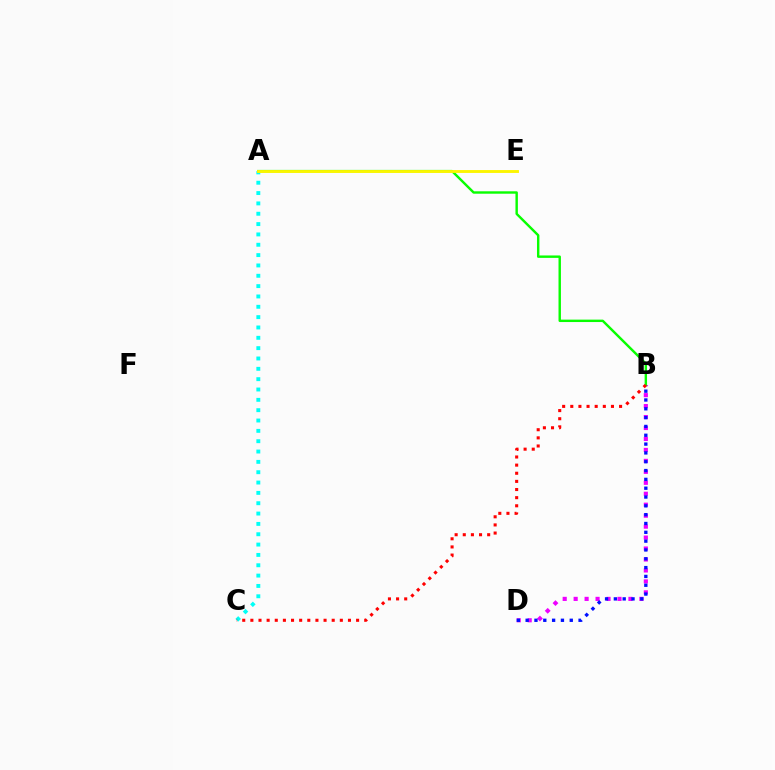{('B', 'D'): [{'color': '#ee00ff', 'line_style': 'dotted', 'thickness': 2.98}, {'color': '#0010ff', 'line_style': 'dotted', 'thickness': 2.4}], ('A', 'C'): [{'color': '#00fff6', 'line_style': 'dotted', 'thickness': 2.81}], ('A', 'B'): [{'color': '#08ff00', 'line_style': 'solid', 'thickness': 1.74}], ('A', 'E'): [{'color': '#fcf500', 'line_style': 'solid', 'thickness': 2.08}], ('B', 'C'): [{'color': '#ff0000', 'line_style': 'dotted', 'thickness': 2.21}]}